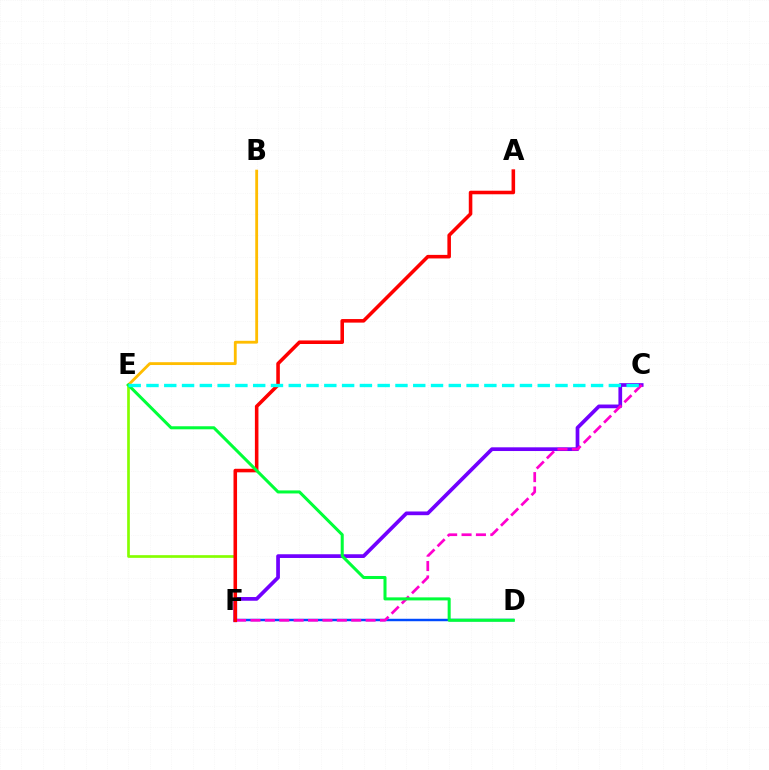{('B', 'E'): [{'color': '#ffbd00', 'line_style': 'solid', 'thickness': 2.04}], ('C', 'F'): [{'color': '#7200ff', 'line_style': 'solid', 'thickness': 2.67}, {'color': '#ff00cf', 'line_style': 'dashed', 'thickness': 1.95}], ('E', 'F'): [{'color': '#84ff00', 'line_style': 'solid', 'thickness': 1.94}], ('D', 'F'): [{'color': '#004bff', 'line_style': 'solid', 'thickness': 1.77}], ('A', 'F'): [{'color': '#ff0000', 'line_style': 'solid', 'thickness': 2.56}], ('D', 'E'): [{'color': '#00ff39', 'line_style': 'solid', 'thickness': 2.19}], ('C', 'E'): [{'color': '#00fff6', 'line_style': 'dashed', 'thickness': 2.42}]}